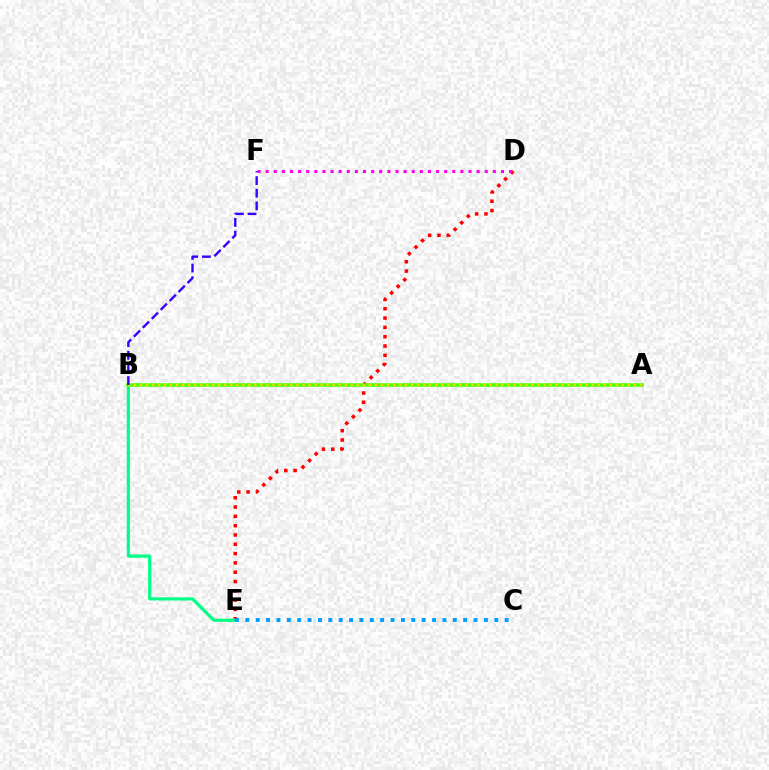{('D', 'E'): [{'color': '#ff0000', 'line_style': 'dotted', 'thickness': 2.53}], ('D', 'F'): [{'color': '#ff00ed', 'line_style': 'dotted', 'thickness': 2.2}], ('B', 'E'): [{'color': '#00ff86', 'line_style': 'solid', 'thickness': 2.29}], ('A', 'B'): [{'color': '#4fff00', 'line_style': 'solid', 'thickness': 2.54}, {'color': '#ffd500', 'line_style': 'dotted', 'thickness': 1.64}], ('C', 'E'): [{'color': '#009eff', 'line_style': 'dotted', 'thickness': 2.82}], ('B', 'F'): [{'color': '#3700ff', 'line_style': 'dashed', 'thickness': 1.72}]}